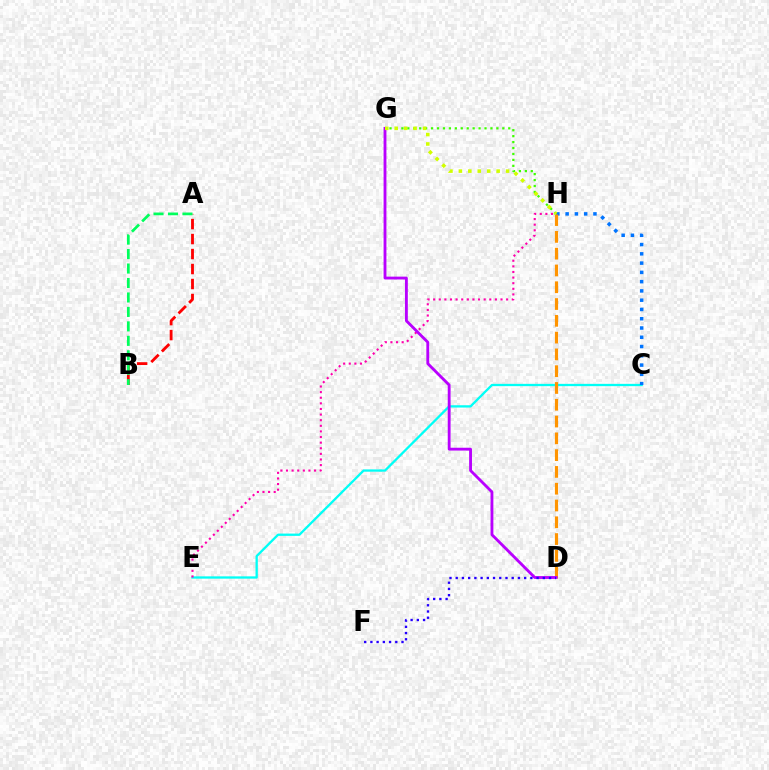{('C', 'E'): [{'color': '#00fff6', 'line_style': 'solid', 'thickness': 1.65}], ('C', 'H'): [{'color': '#0074ff', 'line_style': 'dotted', 'thickness': 2.52}], ('A', 'B'): [{'color': '#ff0000', 'line_style': 'dashed', 'thickness': 2.04}, {'color': '#00ff5c', 'line_style': 'dashed', 'thickness': 1.96}], ('E', 'H'): [{'color': '#ff00ac', 'line_style': 'dotted', 'thickness': 1.53}], ('G', 'H'): [{'color': '#3dff00', 'line_style': 'dotted', 'thickness': 1.61}, {'color': '#d1ff00', 'line_style': 'dotted', 'thickness': 2.57}], ('D', 'H'): [{'color': '#ff9400', 'line_style': 'dashed', 'thickness': 2.28}], ('D', 'G'): [{'color': '#b900ff', 'line_style': 'solid', 'thickness': 2.05}], ('D', 'F'): [{'color': '#2500ff', 'line_style': 'dotted', 'thickness': 1.69}]}